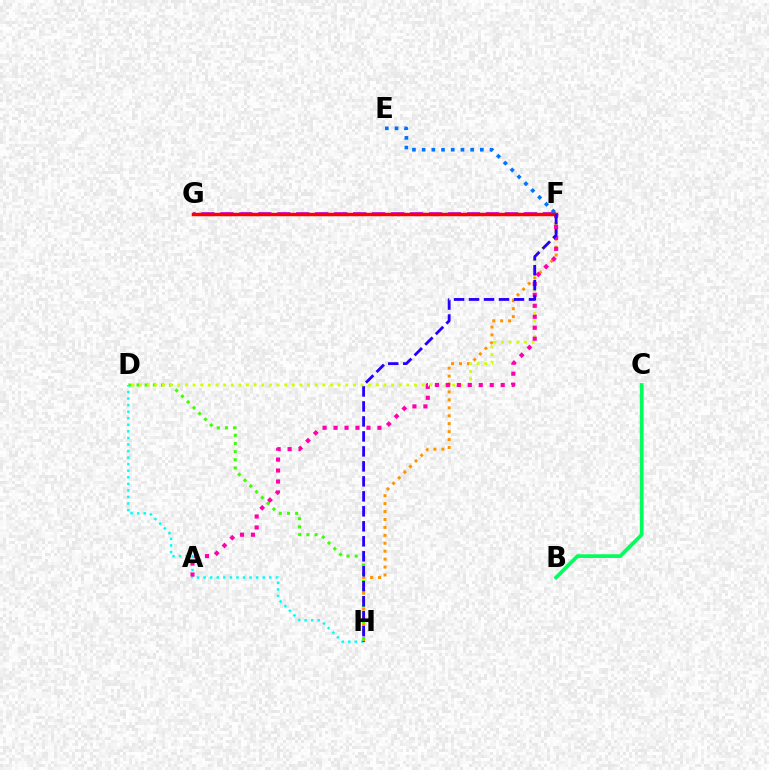{('F', 'H'): [{'color': '#ff9400', 'line_style': 'dotted', 'thickness': 2.16}, {'color': '#2500ff', 'line_style': 'dashed', 'thickness': 2.04}], ('D', 'H'): [{'color': '#3dff00', 'line_style': 'dotted', 'thickness': 2.22}, {'color': '#00fff6', 'line_style': 'dotted', 'thickness': 1.78}], ('D', 'F'): [{'color': '#d1ff00', 'line_style': 'dotted', 'thickness': 2.07}], ('F', 'G'): [{'color': '#b900ff', 'line_style': 'dashed', 'thickness': 2.58}, {'color': '#ff0000', 'line_style': 'solid', 'thickness': 2.5}], ('E', 'F'): [{'color': '#0074ff', 'line_style': 'dotted', 'thickness': 2.64}], ('A', 'F'): [{'color': '#ff00ac', 'line_style': 'dotted', 'thickness': 2.98}], ('B', 'C'): [{'color': '#00ff5c', 'line_style': 'solid', 'thickness': 2.68}]}